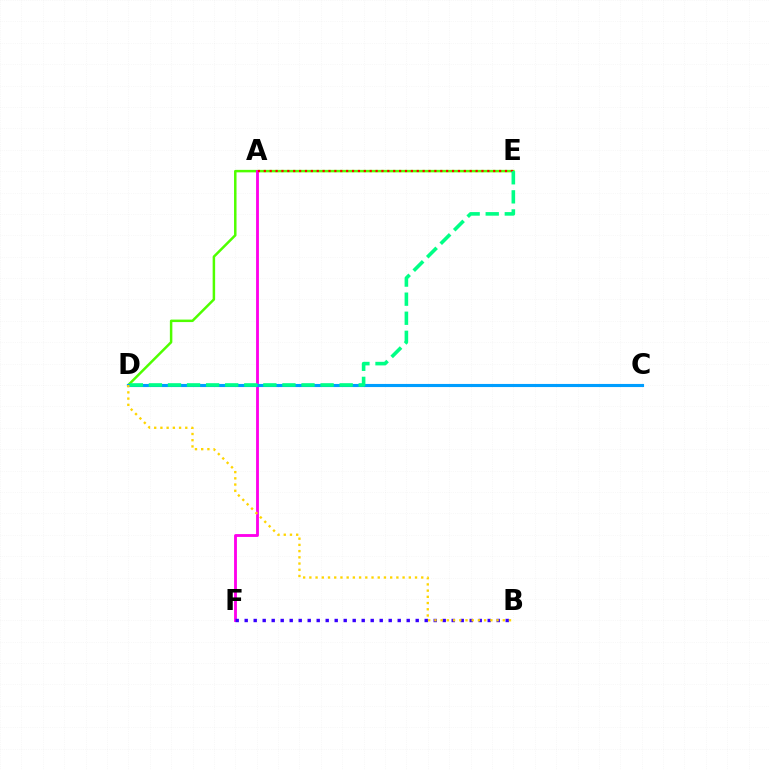{('D', 'E'): [{'color': '#4fff00', 'line_style': 'solid', 'thickness': 1.79}, {'color': '#00ff86', 'line_style': 'dashed', 'thickness': 2.59}], ('A', 'F'): [{'color': '#ff00ed', 'line_style': 'solid', 'thickness': 2.05}], ('C', 'D'): [{'color': '#009eff', 'line_style': 'solid', 'thickness': 2.24}], ('A', 'E'): [{'color': '#ff0000', 'line_style': 'dotted', 'thickness': 1.6}], ('B', 'F'): [{'color': '#3700ff', 'line_style': 'dotted', 'thickness': 2.45}], ('B', 'D'): [{'color': '#ffd500', 'line_style': 'dotted', 'thickness': 1.69}]}